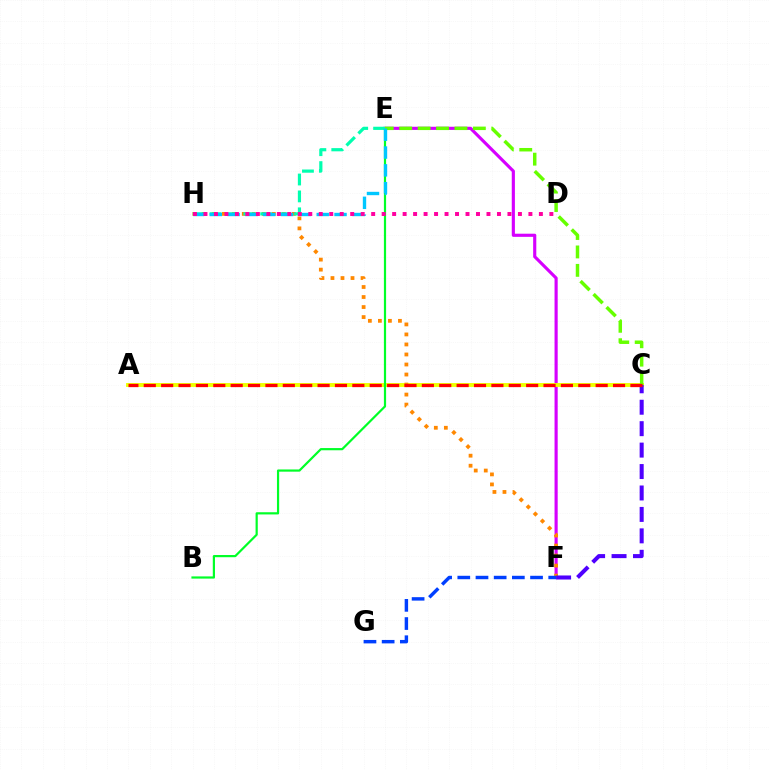{('E', 'F'): [{'color': '#d600ff', 'line_style': 'solid', 'thickness': 2.26}], ('A', 'C'): [{'color': '#eeff00', 'line_style': 'solid', 'thickness': 2.79}, {'color': '#ff0000', 'line_style': 'dashed', 'thickness': 2.36}], ('F', 'H'): [{'color': '#ff8800', 'line_style': 'dotted', 'thickness': 2.72}], ('B', 'E'): [{'color': '#00ff27', 'line_style': 'solid', 'thickness': 1.58}], ('C', 'E'): [{'color': '#66ff00', 'line_style': 'dashed', 'thickness': 2.5}], ('E', 'H'): [{'color': '#00ffaf', 'line_style': 'dashed', 'thickness': 2.3}, {'color': '#00c7ff', 'line_style': 'dashed', 'thickness': 2.42}], ('C', 'F'): [{'color': '#4f00ff', 'line_style': 'dashed', 'thickness': 2.91}], ('D', 'H'): [{'color': '#ff00a0', 'line_style': 'dotted', 'thickness': 2.85}], ('F', 'G'): [{'color': '#003fff', 'line_style': 'dashed', 'thickness': 2.47}]}